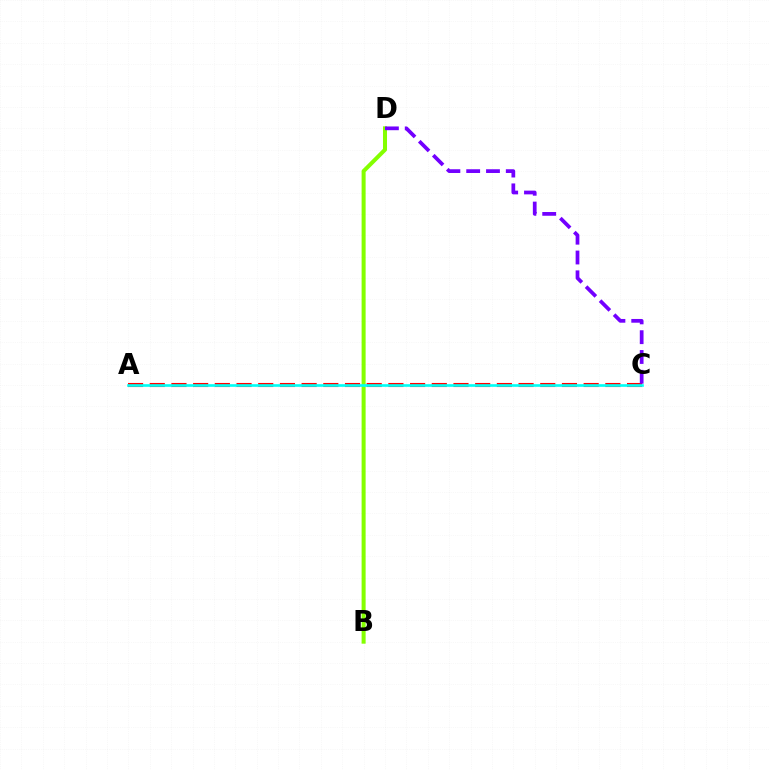{('A', 'C'): [{'color': '#ff0000', 'line_style': 'dashed', 'thickness': 2.95}, {'color': '#00fff6', 'line_style': 'solid', 'thickness': 1.9}], ('B', 'D'): [{'color': '#84ff00', 'line_style': 'solid', 'thickness': 2.9}], ('C', 'D'): [{'color': '#7200ff', 'line_style': 'dashed', 'thickness': 2.69}]}